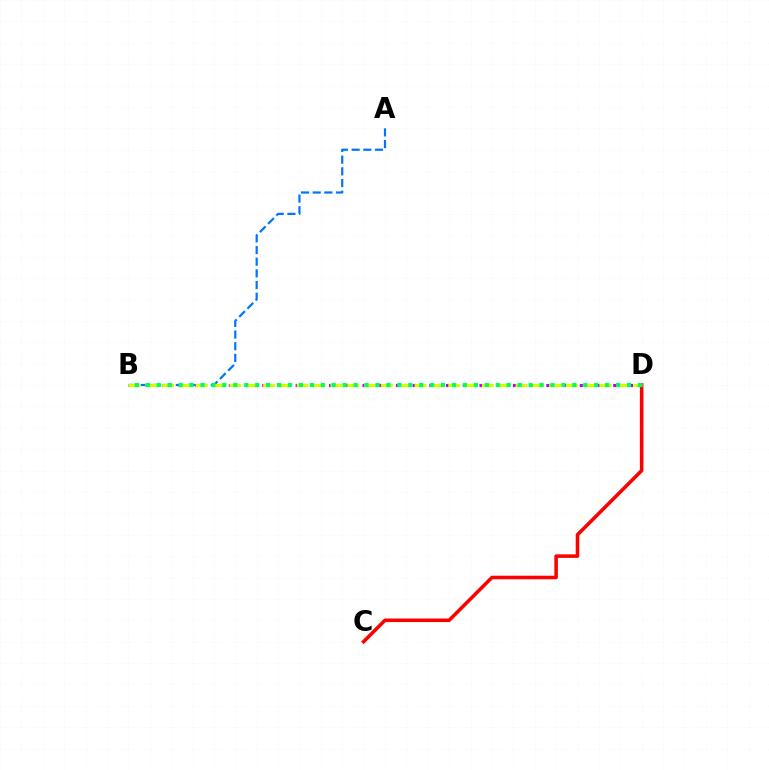{('C', 'D'): [{'color': '#ff0000', 'line_style': 'solid', 'thickness': 2.56}], ('A', 'B'): [{'color': '#0074ff', 'line_style': 'dashed', 'thickness': 1.59}], ('B', 'D'): [{'color': '#b900ff', 'line_style': 'dotted', 'thickness': 2.27}, {'color': '#d1ff00', 'line_style': 'dashed', 'thickness': 2.29}, {'color': '#00ff5c', 'line_style': 'dotted', 'thickness': 2.97}]}